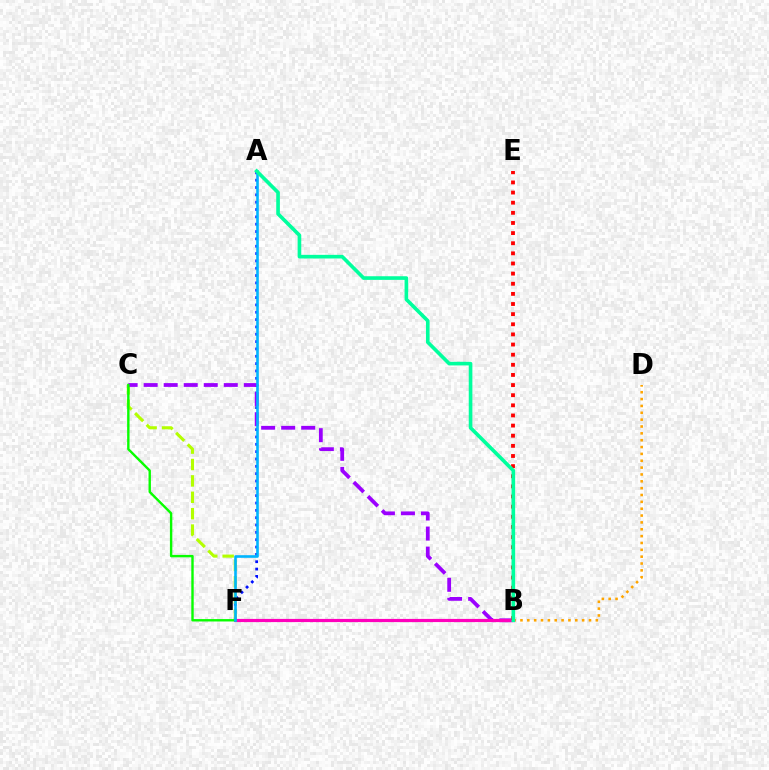{('A', 'F'): [{'color': '#0010ff', 'line_style': 'dotted', 'thickness': 1.99}, {'color': '#00b5ff', 'line_style': 'solid', 'thickness': 1.88}], ('C', 'F'): [{'color': '#b3ff00', 'line_style': 'dashed', 'thickness': 2.23}, {'color': '#08ff00', 'line_style': 'solid', 'thickness': 1.72}], ('B', 'D'): [{'color': '#ffa500', 'line_style': 'dotted', 'thickness': 1.86}], ('B', 'C'): [{'color': '#9b00ff', 'line_style': 'dashed', 'thickness': 2.72}], ('B', 'F'): [{'color': '#ff00bd', 'line_style': 'solid', 'thickness': 2.29}], ('B', 'E'): [{'color': '#ff0000', 'line_style': 'dotted', 'thickness': 2.75}], ('A', 'B'): [{'color': '#00ff9d', 'line_style': 'solid', 'thickness': 2.62}]}